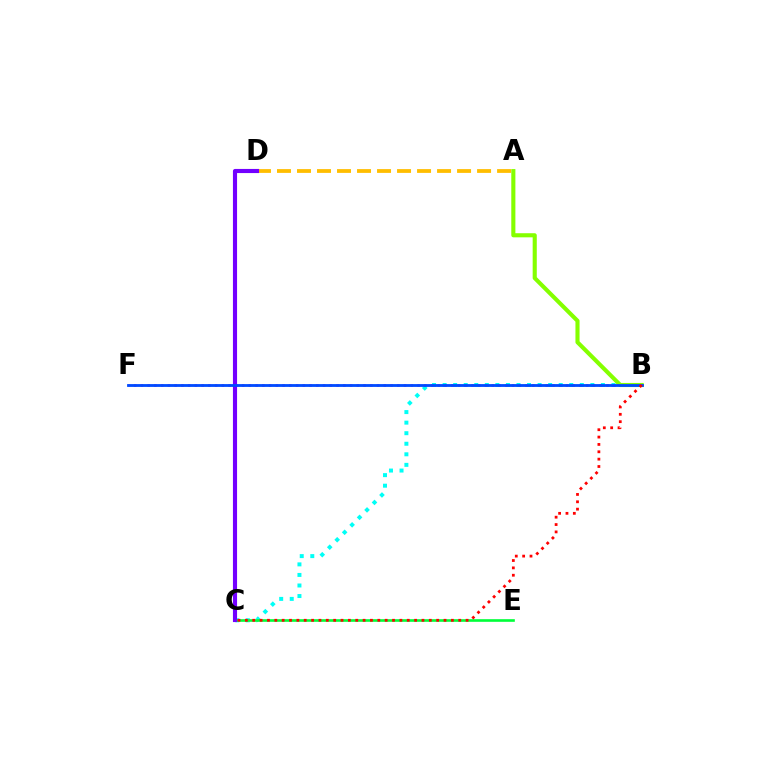{('B', 'C'): [{'color': '#00fff6', 'line_style': 'dotted', 'thickness': 2.87}, {'color': '#ff0000', 'line_style': 'dotted', 'thickness': 2.0}], ('B', 'F'): [{'color': '#ff00cf', 'line_style': 'dotted', 'thickness': 1.83}, {'color': '#004bff', 'line_style': 'solid', 'thickness': 2.03}], ('A', 'D'): [{'color': '#ffbd00', 'line_style': 'dashed', 'thickness': 2.72}], ('C', 'E'): [{'color': '#00ff39', 'line_style': 'solid', 'thickness': 1.9}], ('A', 'B'): [{'color': '#84ff00', 'line_style': 'solid', 'thickness': 2.96}], ('C', 'D'): [{'color': '#7200ff', 'line_style': 'solid', 'thickness': 2.97}]}